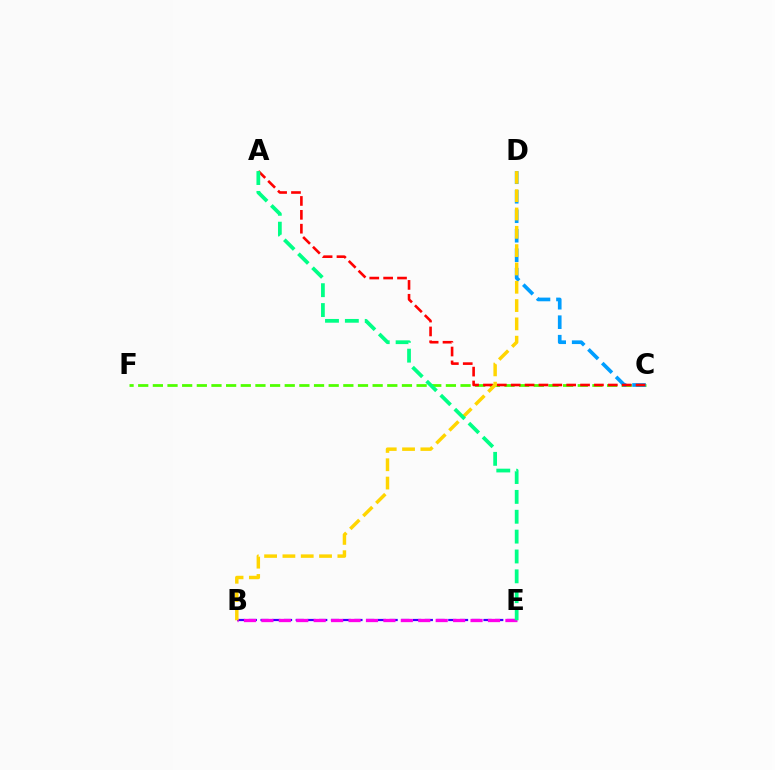{('C', 'F'): [{'color': '#4fff00', 'line_style': 'dashed', 'thickness': 1.99}], ('C', 'D'): [{'color': '#009eff', 'line_style': 'dashed', 'thickness': 2.65}], ('A', 'C'): [{'color': '#ff0000', 'line_style': 'dashed', 'thickness': 1.88}], ('B', 'E'): [{'color': '#3700ff', 'line_style': 'dashed', 'thickness': 1.59}, {'color': '#ff00ed', 'line_style': 'dashed', 'thickness': 2.37}], ('B', 'D'): [{'color': '#ffd500', 'line_style': 'dashed', 'thickness': 2.49}], ('A', 'E'): [{'color': '#00ff86', 'line_style': 'dashed', 'thickness': 2.7}]}